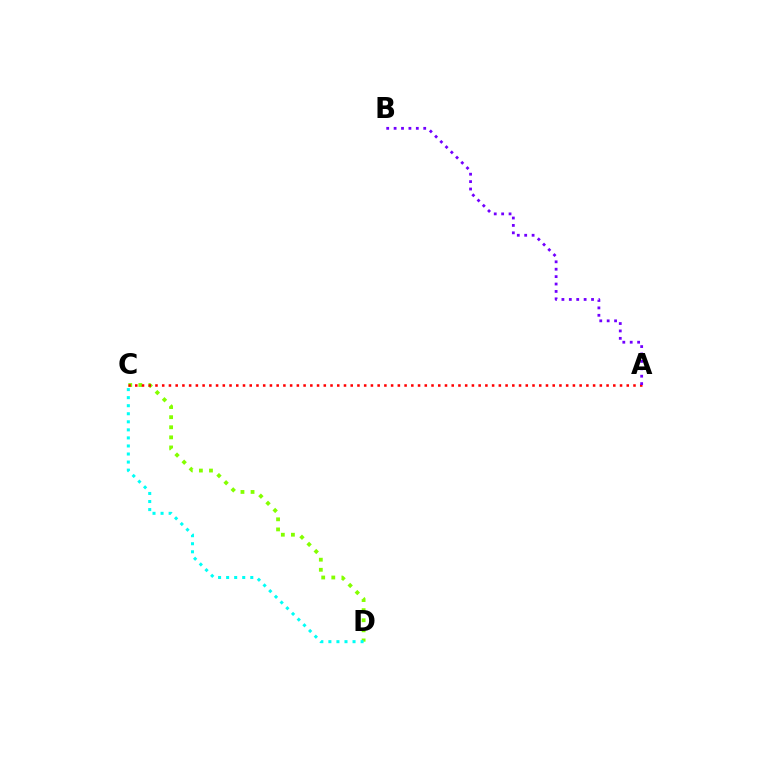{('C', 'D'): [{'color': '#84ff00', 'line_style': 'dotted', 'thickness': 2.74}, {'color': '#00fff6', 'line_style': 'dotted', 'thickness': 2.19}], ('A', 'C'): [{'color': '#ff0000', 'line_style': 'dotted', 'thickness': 1.83}], ('A', 'B'): [{'color': '#7200ff', 'line_style': 'dotted', 'thickness': 2.01}]}